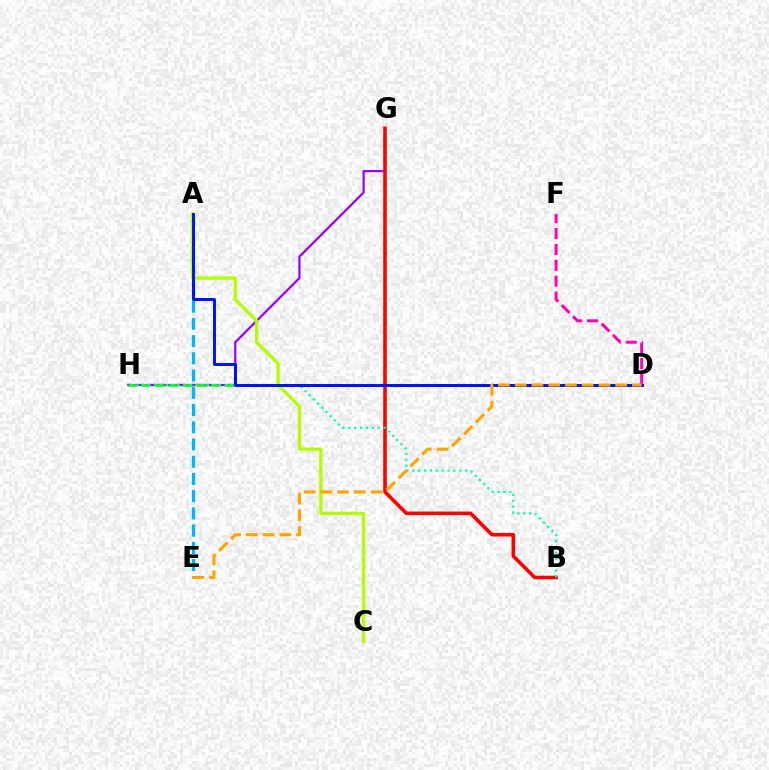{('G', 'H'): [{'color': '#9b00ff', 'line_style': 'solid', 'thickness': 1.62}], ('D', 'H'): [{'color': '#08ff00', 'line_style': 'dashed', 'thickness': 1.91}], ('B', 'G'): [{'color': '#ff0000', 'line_style': 'solid', 'thickness': 2.58}], ('A', 'E'): [{'color': '#00b5ff', 'line_style': 'dashed', 'thickness': 2.34}], ('D', 'F'): [{'color': '#ff00bd', 'line_style': 'dashed', 'thickness': 2.16}], ('A', 'C'): [{'color': '#b3ff00', 'line_style': 'solid', 'thickness': 2.39}], ('B', 'H'): [{'color': '#00ff9d', 'line_style': 'dotted', 'thickness': 1.6}], ('A', 'D'): [{'color': '#0010ff', 'line_style': 'solid', 'thickness': 2.11}], ('D', 'E'): [{'color': '#ffa500', 'line_style': 'dashed', 'thickness': 2.28}]}